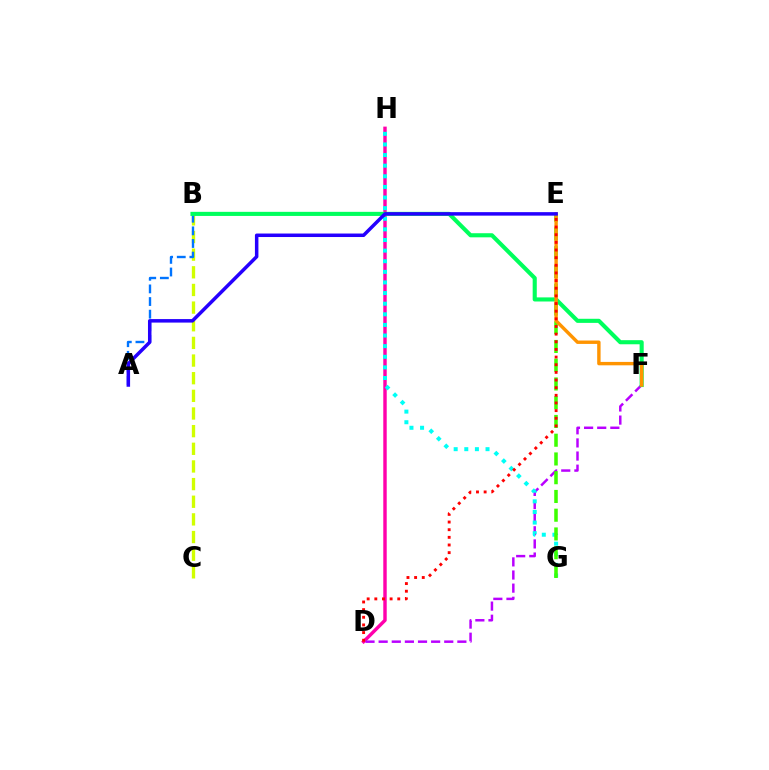{('B', 'C'): [{'color': '#d1ff00', 'line_style': 'dashed', 'thickness': 2.4}], ('D', 'H'): [{'color': '#ff00ac', 'line_style': 'solid', 'thickness': 2.47}], ('D', 'F'): [{'color': '#b900ff', 'line_style': 'dashed', 'thickness': 1.78}], ('G', 'H'): [{'color': '#00fff6', 'line_style': 'dotted', 'thickness': 2.88}], ('E', 'G'): [{'color': '#3dff00', 'line_style': 'dashed', 'thickness': 2.55}], ('A', 'B'): [{'color': '#0074ff', 'line_style': 'dashed', 'thickness': 1.72}], ('B', 'F'): [{'color': '#00ff5c', 'line_style': 'solid', 'thickness': 2.95}], ('E', 'F'): [{'color': '#ff9400', 'line_style': 'solid', 'thickness': 2.45}], ('A', 'E'): [{'color': '#2500ff', 'line_style': 'solid', 'thickness': 2.52}], ('D', 'E'): [{'color': '#ff0000', 'line_style': 'dotted', 'thickness': 2.08}]}